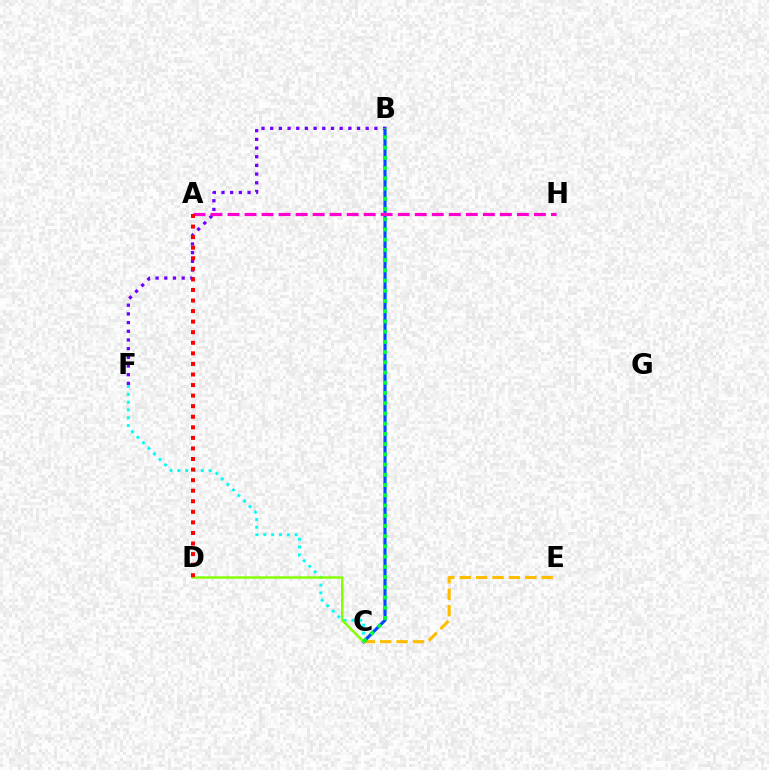{('C', 'F'): [{'color': '#00fff6', 'line_style': 'dotted', 'thickness': 2.13}], ('C', 'E'): [{'color': '#ffbd00', 'line_style': 'dashed', 'thickness': 2.23}], ('B', 'C'): [{'color': '#004bff', 'line_style': 'solid', 'thickness': 2.27}, {'color': '#00ff39', 'line_style': 'dotted', 'thickness': 2.78}], ('B', 'F'): [{'color': '#7200ff', 'line_style': 'dotted', 'thickness': 2.36}], ('C', 'D'): [{'color': '#84ff00', 'line_style': 'solid', 'thickness': 1.75}], ('A', 'H'): [{'color': '#ff00cf', 'line_style': 'dashed', 'thickness': 2.31}], ('A', 'D'): [{'color': '#ff0000', 'line_style': 'dotted', 'thickness': 2.87}]}